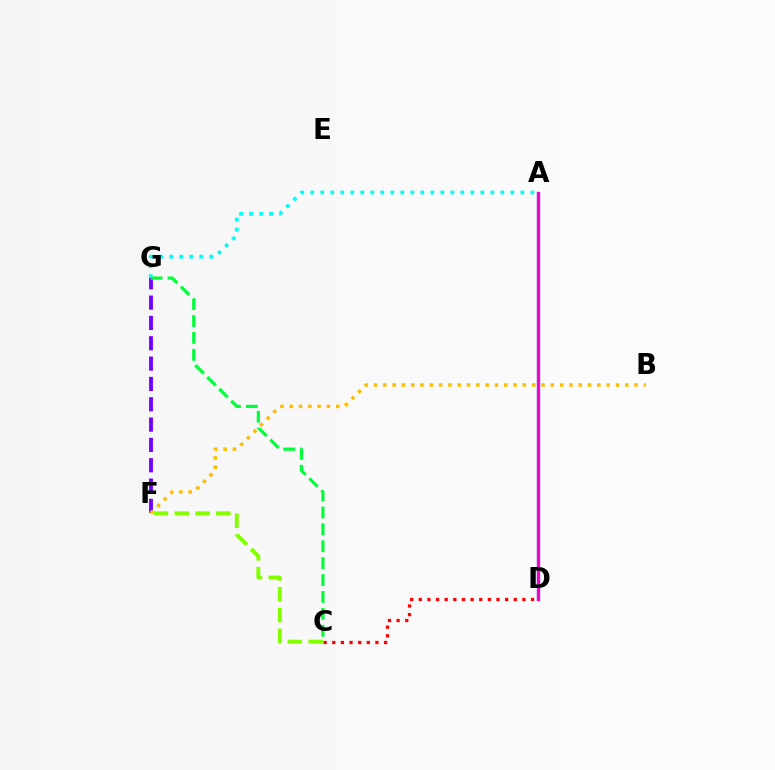{('A', 'G'): [{'color': '#00fff6', 'line_style': 'dotted', 'thickness': 2.72}], ('F', 'G'): [{'color': '#7200ff', 'line_style': 'dashed', 'thickness': 2.76}], ('A', 'D'): [{'color': '#004bff', 'line_style': 'solid', 'thickness': 2.33}, {'color': '#ff00cf', 'line_style': 'solid', 'thickness': 2.27}], ('B', 'F'): [{'color': '#ffbd00', 'line_style': 'dotted', 'thickness': 2.53}], ('C', 'G'): [{'color': '#00ff39', 'line_style': 'dashed', 'thickness': 2.3}], ('C', 'D'): [{'color': '#ff0000', 'line_style': 'dotted', 'thickness': 2.35}], ('C', 'F'): [{'color': '#84ff00', 'line_style': 'dashed', 'thickness': 2.83}]}